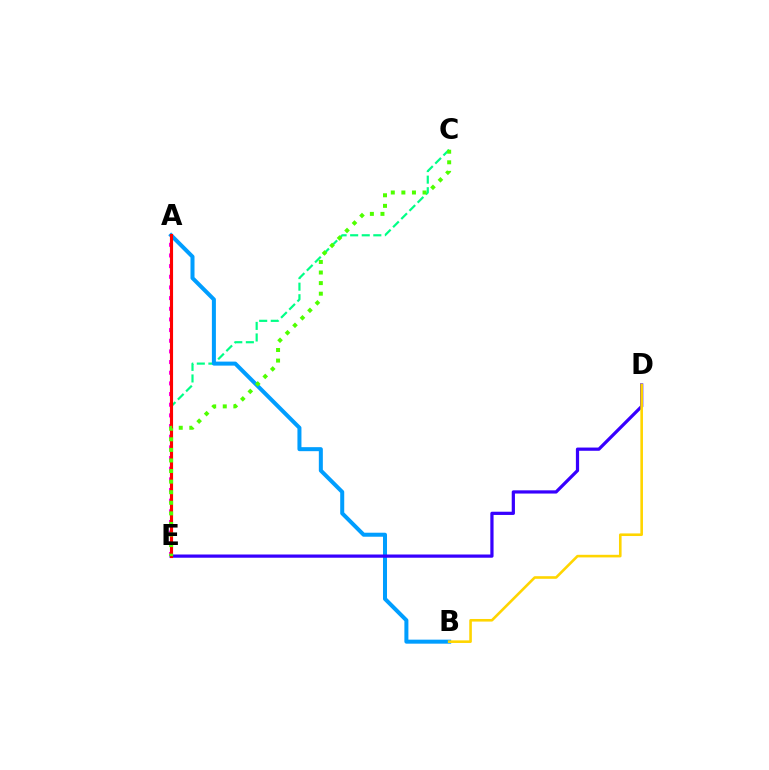{('C', 'E'): [{'color': '#00ff86', 'line_style': 'dashed', 'thickness': 1.57}, {'color': '#4fff00', 'line_style': 'dotted', 'thickness': 2.87}], ('A', 'E'): [{'color': '#ff00ed', 'line_style': 'dotted', 'thickness': 2.9}, {'color': '#ff0000', 'line_style': 'solid', 'thickness': 2.25}], ('A', 'B'): [{'color': '#009eff', 'line_style': 'solid', 'thickness': 2.89}], ('D', 'E'): [{'color': '#3700ff', 'line_style': 'solid', 'thickness': 2.32}], ('B', 'D'): [{'color': '#ffd500', 'line_style': 'solid', 'thickness': 1.88}]}